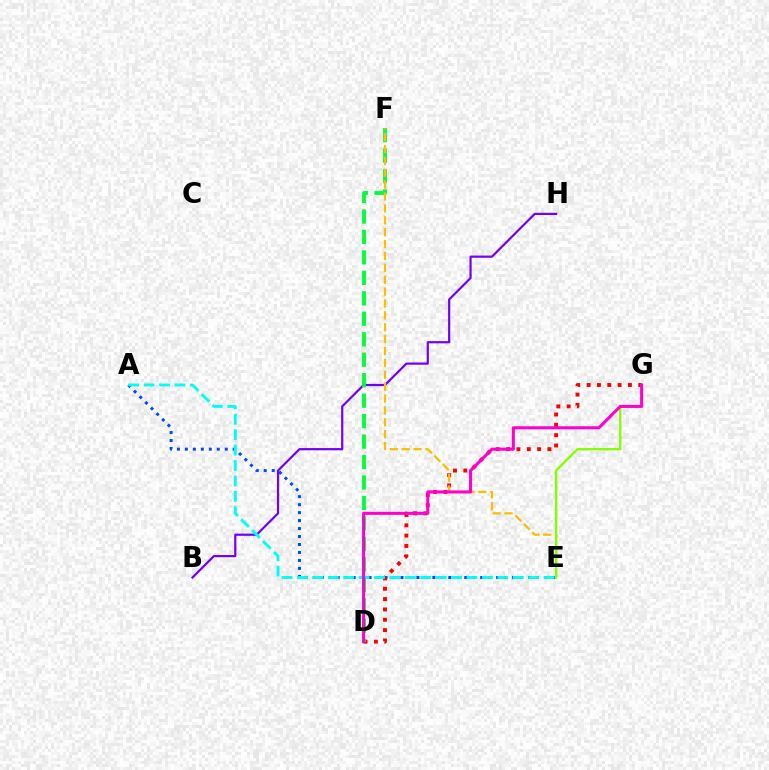{('A', 'E'): [{'color': '#004bff', 'line_style': 'dotted', 'thickness': 2.17}, {'color': '#00fff6', 'line_style': 'dashed', 'thickness': 2.09}], ('D', 'G'): [{'color': '#ff0000', 'line_style': 'dotted', 'thickness': 2.81}, {'color': '#ff00cf', 'line_style': 'solid', 'thickness': 2.2}], ('B', 'H'): [{'color': '#7200ff', 'line_style': 'solid', 'thickness': 1.59}], ('D', 'F'): [{'color': '#00ff39', 'line_style': 'dashed', 'thickness': 2.78}], ('E', 'F'): [{'color': '#ffbd00', 'line_style': 'dashed', 'thickness': 1.61}], ('E', 'G'): [{'color': '#84ff00', 'line_style': 'solid', 'thickness': 1.67}]}